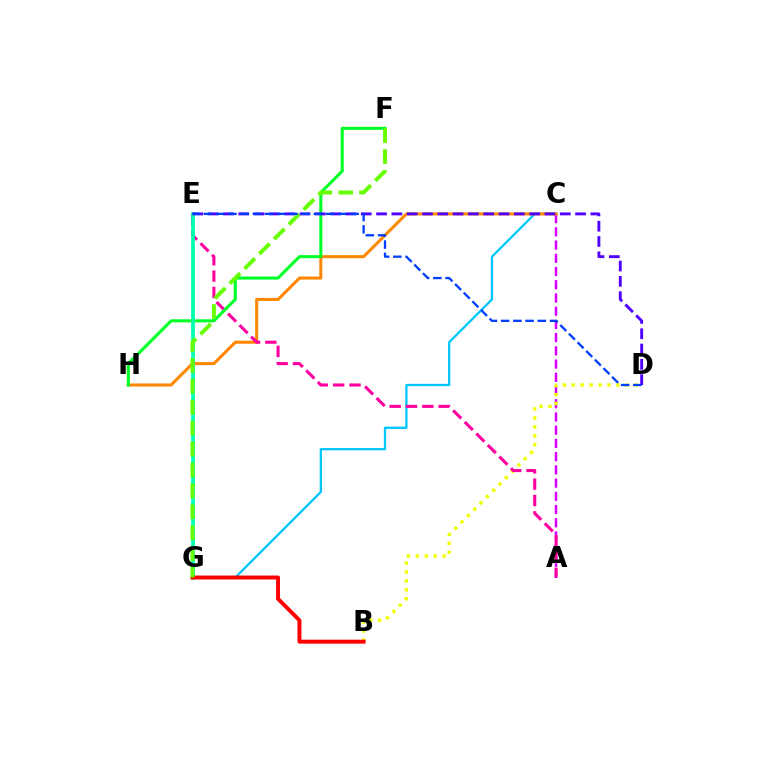{('C', 'G'): [{'color': '#00c7ff', 'line_style': 'solid', 'thickness': 1.66}], ('A', 'C'): [{'color': '#d600ff', 'line_style': 'dashed', 'thickness': 1.8}], ('B', 'D'): [{'color': '#eeff00', 'line_style': 'dotted', 'thickness': 2.43}], ('C', 'H'): [{'color': '#ff8800', 'line_style': 'solid', 'thickness': 2.2}], ('A', 'E'): [{'color': '#ff00a0', 'line_style': 'dashed', 'thickness': 2.22}], ('F', 'H'): [{'color': '#00ff27', 'line_style': 'solid', 'thickness': 2.21}], ('E', 'G'): [{'color': '#00ffaf', 'line_style': 'solid', 'thickness': 2.69}], ('B', 'G'): [{'color': '#ff0000', 'line_style': 'solid', 'thickness': 2.83}], ('F', 'G'): [{'color': '#66ff00', 'line_style': 'dashed', 'thickness': 2.84}], ('D', 'E'): [{'color': '#4f00ff', 'line_style': 'dashed', 'thickness': 2.08}, {'color': '#003fff', 'line_style': 'dashed', 'thickness': 1.66}]}